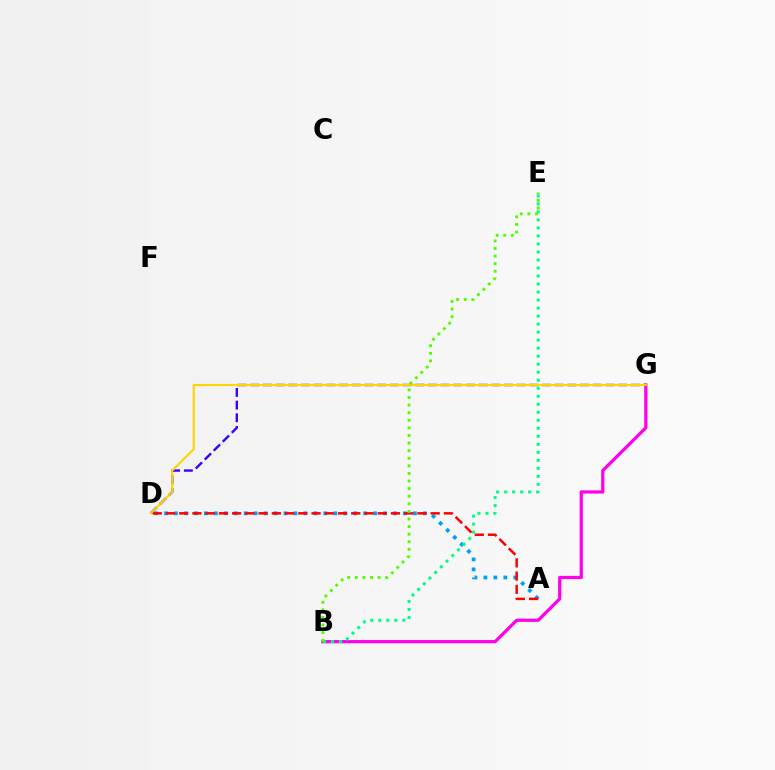{('B', 'G'): [{'color': '#ff00ed', 'line_style': 'solid', 'thickness': 2.33}], ('A', 'D'): [{'color': '#009eff', 'line_style': 'dotted', 'thickness': 2.71}, {'color': '#ff0000', 'line_style': 'dashed', 'thickness': 1.8}], ('D', 'G'): [{'color': '#3700ff', 'line_style': 'dashed', 'thickness': 1.72}, {'color': '#ffd500', 'line_style': 'solid', 'thickness': 1.53}], ('B', 'E'): [{'color': '#00ff86', 'line_style': 'dotted', 'thickness': 2.18}, {'color': '#4fff00', 'line_style': 'dotted', 'thickness': 2.06}]}